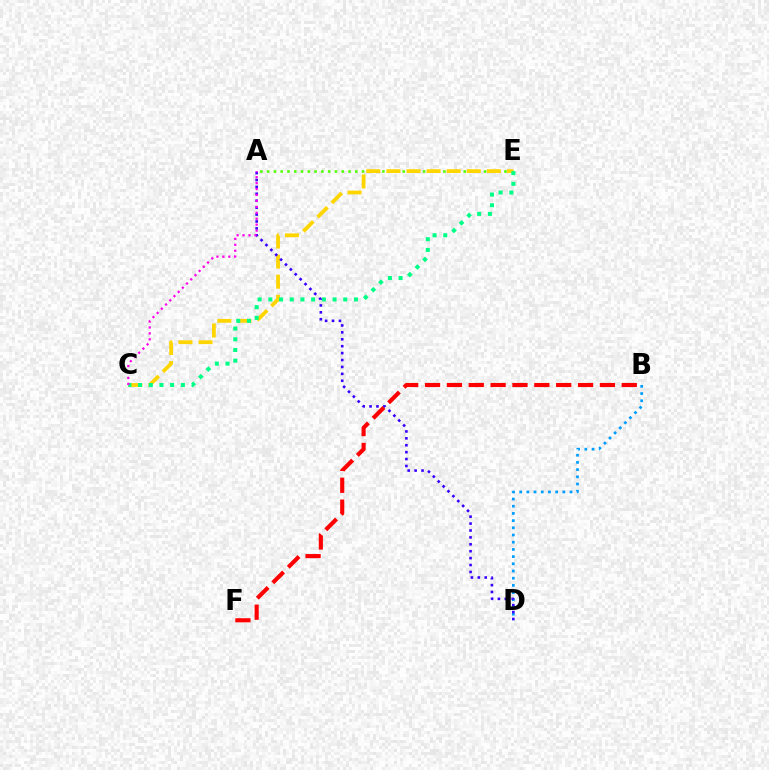{('B', 'D'): [{'color': '#009eff', 'line_style': 'dotted', 'thickness': 1.96}], ('A', 'E'): [{'color': '#4fff00', 'line_style': 'dotted', 'thickness': 1.84}], ('C', 'E'): [{'color': '#ffd500', 'line_style': 'dashed', 'thickness': 2.73}, {'color': '#00ff86', 'line_style': 'dotted', 'thickness': 2.91}], ('A', 'D'): [{'color': '#3700ff', 'line_style': 'dotted', 'thickness': 1.88}], ('B', 'F'): [{'color': '#ff0000', 'line_style': 'dashed', 'thickness': 2.97}], ('A', 'C'): [{'color': '#ff00ed', 'line_style': 'dotted', 'thickness': 1.61}]}